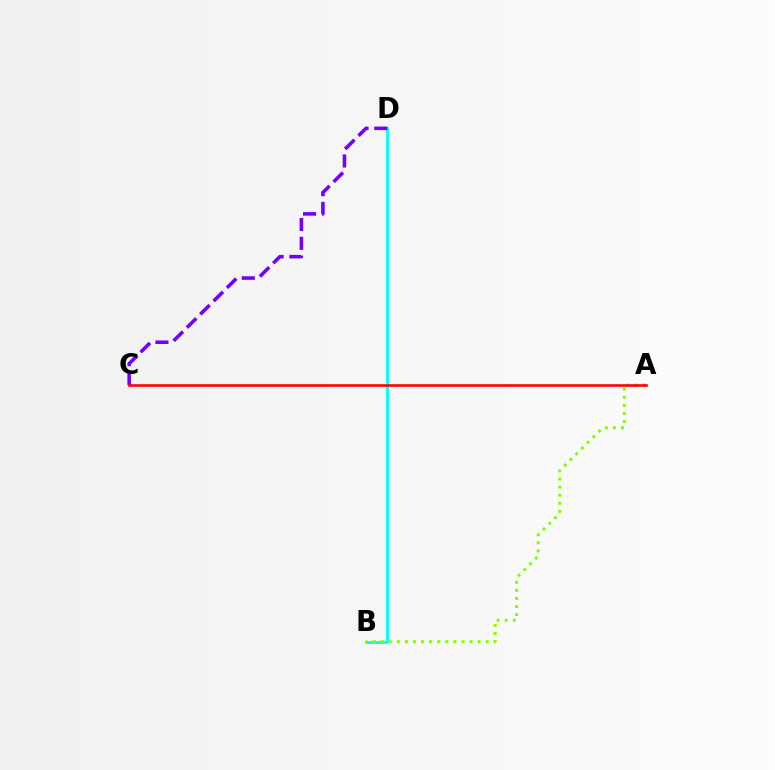{('B', 'D'): [{'color': '#00fff6', 'line_style': 'solid', 'thickness': 2.04}], ('C', 'D'): [{'color': '#7200ff', 'line_style': 'dashed', 'thickness': 2.55}], ('A', 'B'): [{'color': '#84ff00', 'line_style': 'dotted', 'thickness': 2.19}], ('A', 'C'): [{'color': '#ff0000', 'line_style': 'solid', 'thickness': 1.87}]}